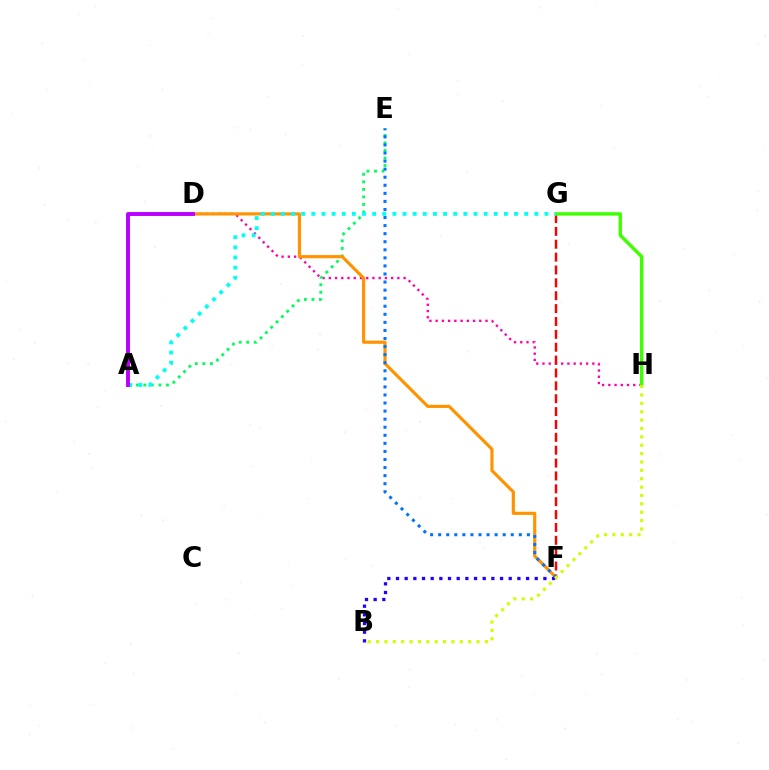{('D', 'H'): [{'color': '#ff00ac', 'line_style': 'dotted', 'thickness': 1.69}], ('A', 'E'): [{'color': '#00ff5c', 'line_style': 'dotted', 'thickness': 2.05}], ('D', 'F'): [{'color': '#ff9400', 'line_style': 'solid', 'thickness': 2.28}], ('F', 'G'): [{'color': '#ff0000', 'line_style': 'dashed', 'thickness': 1.75}], ('E', 'F'): [{'color': '#0074ff', 'line_style': 'dotted', 'thickness': 2.19}], ('B', 'F'): [{'color': '#2500ff', 'line_style': 'dotted', 'thickness': 2.36}], ('G', 'H'): [{'color': '#3dff00', 'line_style': 'solid', 'thickness': 2.44}], ('A', 'G'): [{'color': '#00fff6', 'line_style': 'dotted', 'thickness': 2.75}], ('B', 'H'): [{'color': '#d1ff00', 'line_style': 'dotted', 'thickness': 2.28}], ('A', 'D'): [{'color': '#b900ff', 'line_style': 'solid', 'thickness': 2.81}]}